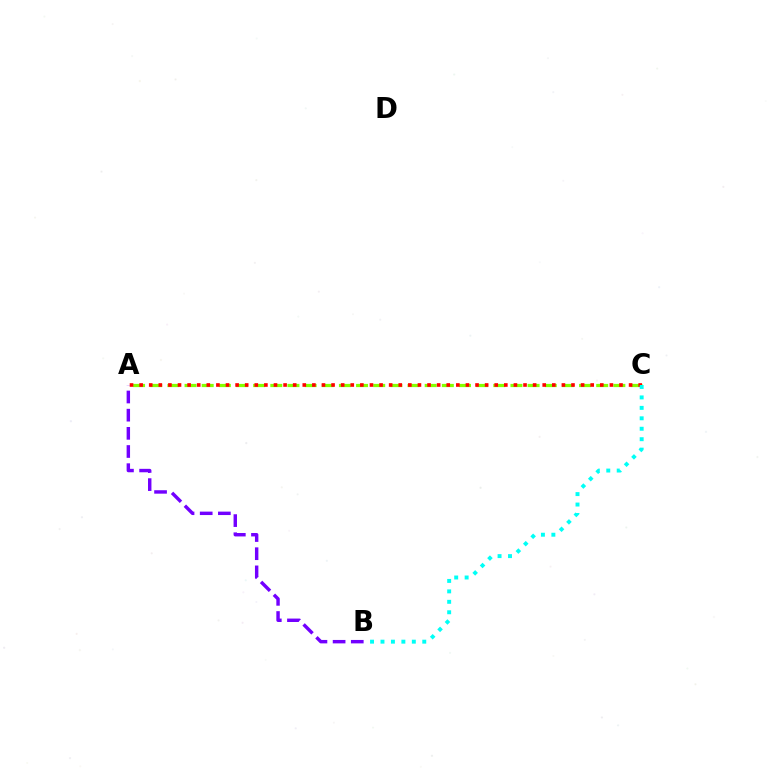{('A', 'C'): [{'color': '#84ff00', 'line_style': 'dashed', 'thickness': 2.33}, {'color': '#ff0000', 'line_style': 'dotted', 'thickness': 2.61}], ('A', 'B'): [{'color': '#7200ff', 'line_style': 'dashed', 'thickness': 2.47}], ('B', 'C'): [{'color': '#00fff6', 'line_style': 'dotted', 'thickness': 2.84}]}